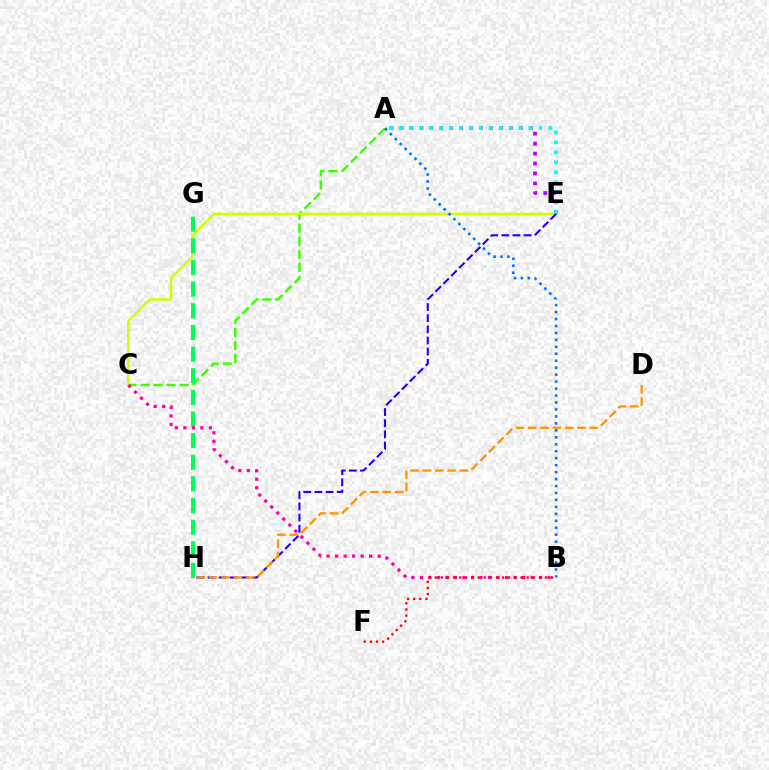{('A', 'C'): [{'color': '#3dff00', 'line_style': 'dashed', 'thickness': 1.77}], ('A', 'E'): [{'color': '#b900ff', 'line_style': 'dotted', 'thickness': 2.7}, {'color': '#00fff6', 'line_style': 'dotted', 'thickness': 2.71}], ('C', 'E'): [{'color': '#d1ff00', 'line_style': 'solid', 'thickness': 1.8}], ('E', 'H'): [{'color': '#2500ff', 'line_style': 'dashed', 'thickness': 1.52}], ('G', 'H'): [{'color': '#00ff5c', 'line_style': 'dashed', 'thickness': 2.94}], ('D', 'H'): [{'color': '#ff9400', 'line_style': 'dashed', 'thickness': 1.67}], ('A', 'B'): [{'color': '#0074ff', 'line_style': 'dotted', 'thickness': 1.89}], ('B', 'C'): [{'color': '#ff00ac', 'line_style': 'dotted', 'thickness': 2.31}], ('B', 'F'): [{'color': '#ff0000', 'line_style': 'dotted', 'thickness': 1.67}]}